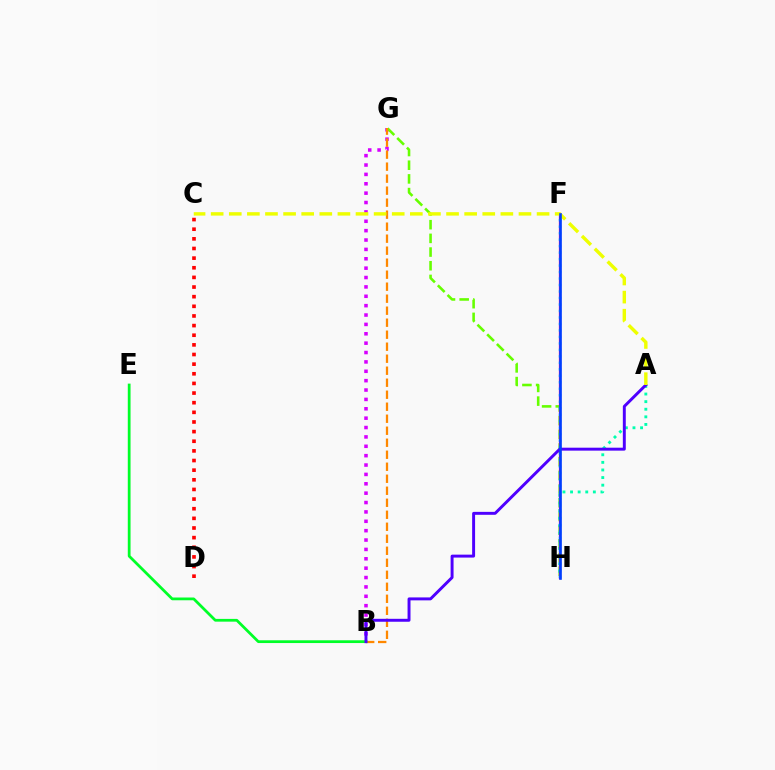{('B', 'G'): [{'color': '#d600ff', 'line_style': 'dotted', 'thickness': 2.55}, {'color': '#ff8800', 'line_style': 'dashed', 'thickness': 1.63}], ('G', 'H'): [{'color': '#66ff00', 'line_style': 'dashed', 'thickness': 1.86}], ('A', 'H'): [{'color': '#00ffaf', 'line_style': 'dotted', 'thickness': 2.07}], ('F', 'H'): [{'color': '#ff00a0', 'line_style': 'solid', 'thickness': 1.65}, {'color': '#00c7ff', 'line_style': 'dotted', 'thickness': 1.76}, {'color': '#003fff', 'line_style': 'solid', 'thickness': 1.89}], ('B', 'E'): [{'color': '#00ff27', 'line_style': 'solid', 'thickness': 1.99}], ('A', 'B'): [{'color': '#4f00ff', 'line_style': 'solid', 'thickness': 2.12}], ('A', 'C'): [{'color': '#eeff00', 'line_style': 'dashed', 'thickness': 2.46}], ('C', 'D'): [{'color': '#ff0000', 'line_style': 'dotted', 'thickness': 2.62}]}